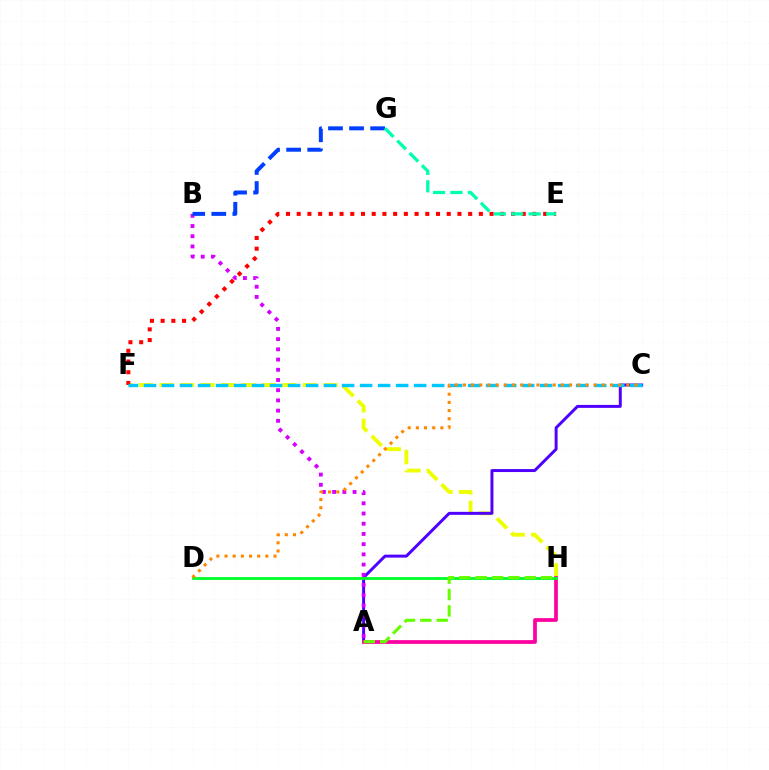{('F', 'H'): [{'color': '#eeff00', 'line_style': 'dashed', 'thickness': 2.78}], ('A', 'C'): [{'color': '#4f00ff', 'line_style': 'solid', 'thickness': 2.14}], ('A', 'H'): [{'color': '#ff00a0', 'line_style': 'solid', 'thickness': 2.69}, {'color': '#66ff00', 'line_style': 'dashed', 'thickness': 2.22}], ('D', 'H'): [{'color': '#00ff27', 'line_style': 'solid', 'thickness': 2.02}], ('E', 'F'): [{'color': '#ff0000', 'line_style': 'dotted', 'thickness': 2.91}], ('A', 'B'): [{'color': '#d600ff', 'line_style': 'dotted', 'thickness': 2.77}], ('C', 'F'): [{'color': '#00c7ff', 'line_style': 'dashed', 'thickness': 2.45}], ('C', 'D'): [{'color': '#ff8800', 'line_style': 'dotted', 'thickness': 2.22}], ('B', 'G'): [{'color': '#003fff', 'line_style': 'dashed', 'thickness': 2.86}], ('E', 'G'): [{'color': '#00ffaf', 'line_style': 'dashed', 'thickness': 2.37}]}